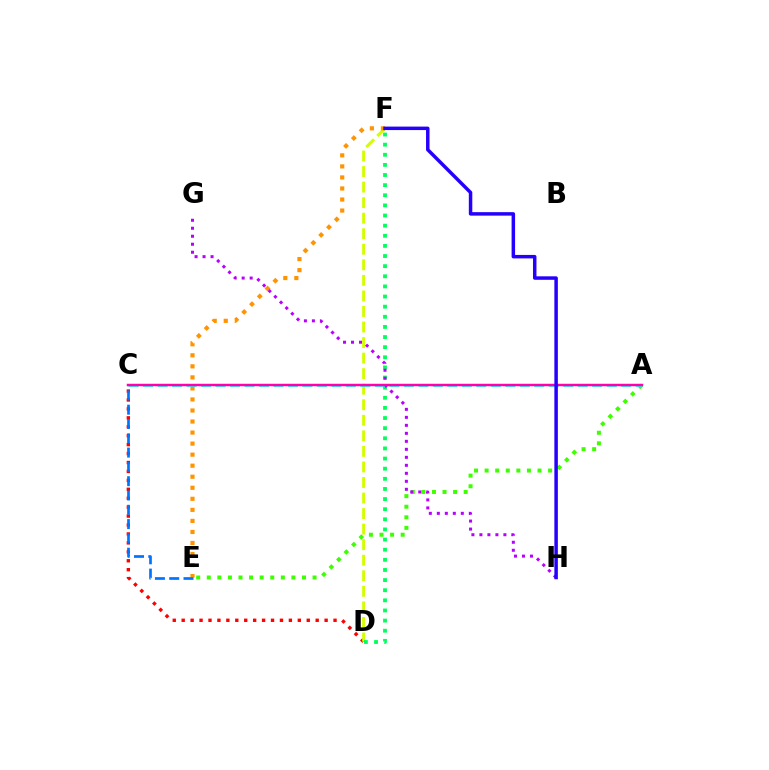{('C', 'D'): [{'color': '#ff0000', 'line_style': 'dotted', 'thickness': 2.43}], ('D', 'F'): [{'color': '#d1ff00', 'line_style': 'dashed', 'thickness': 2.11}, {'color': '#00ff5c', 'line_style': 'dotted', 'thickness': 2.75}], ('E', 'F'): [{'color': '#ff9400', 'line_style': 'dotted', 'thickness': 3.0}], ('A', 'E'): [{'color': '#3dff00', 'line_style': 'dotted', 'thickness': 2.87}], ('C', 'E'): [{'color': '#0074ff', 'line_style': 'dashed', 'thickness': 1.94}], ('G', 'H'): [{'color': '#b900ff', 'line_style': 'dotted', 'thickness': 2.17}], ('A', 'C'): [{'color': '#00fff6', 'line_style': 'dashed', 'thickness': 1.97}, {'color': '#ff00ac', 'line_style': 'solid', 'thickness': 1.77}], ('F', 'H'): [{'color': '#2500ff', 'line_style': 'solid', 'thickness': 2.5}]}